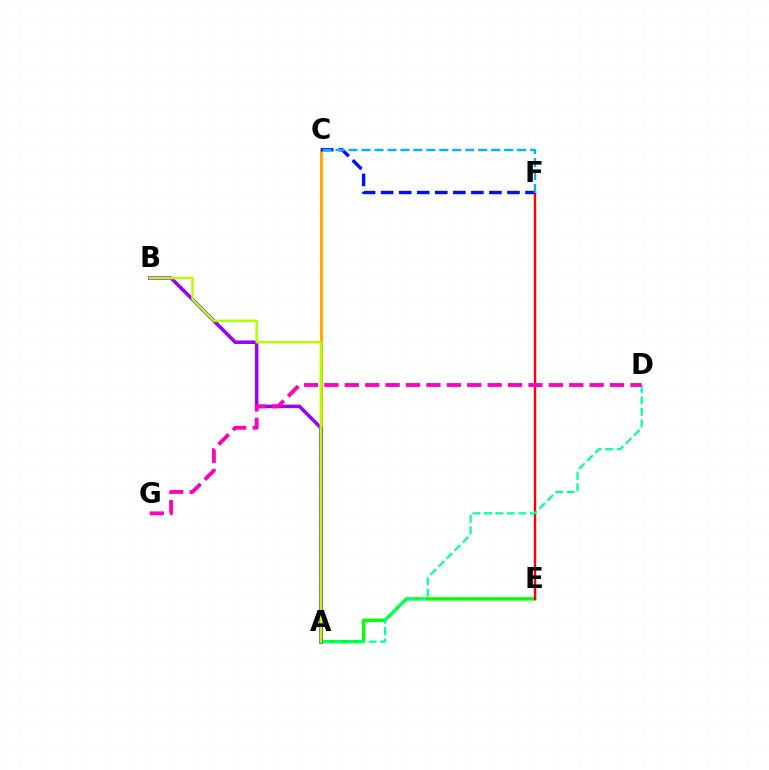{('A', 'C'): [{'color': '#ffa500', 'line_style': 'solid', 'thickness': 2.05}], ('A', 'E'): [{'color': '#08ff00', 'line_style': 'solid', 'thickness': 2.45}], ('E', 'F'): [{'color': '#ff0000', 'line_style': 'solid', 'thickness': 1.74}], ('C', 'F'): [{'color': '#0010ff', 'line_style': 'dashed', 'thickness': 2.45}, {'color': '#00b5ff', 'line_style': 'dashed', 'thickness': 1.76}], ('A', 'D'): [{'color': '#00ff9d', 'line_style': 'dashed', 'thickness': 1.56}], ('A', 'B'): [{'color': '#9b00ff', 'line_style': 'solid', 'thickness': 2.55}, {'color': '#b3ff00', 'line_style': 'solid', 'thickness': 1.79}], ('D', 'G'): [{'color': '#ff00bd', 'line_style': 'dashed', 'thickness': 2.77}]}